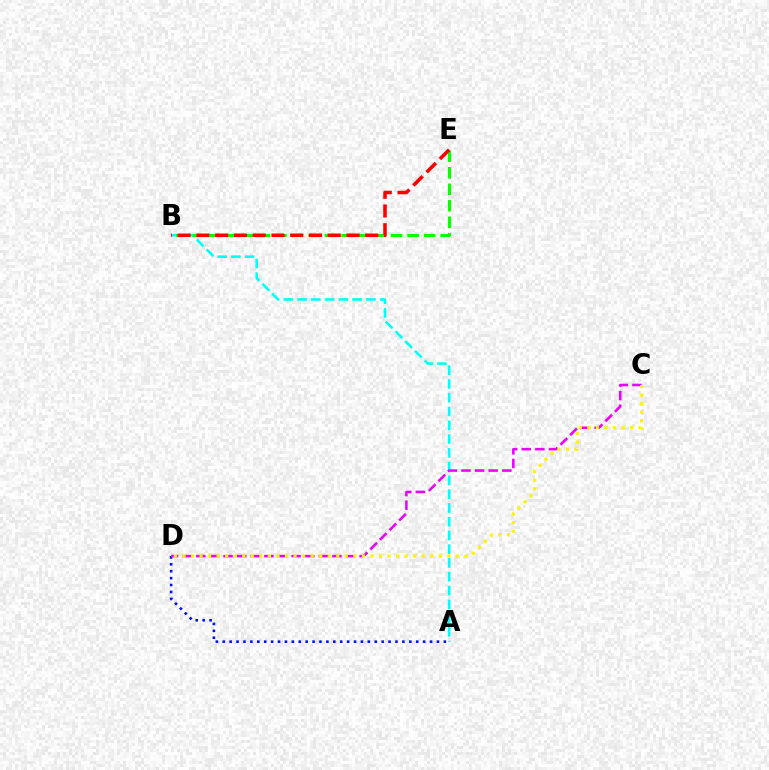{('A', 'B'): [{'color': '#00fff6', 'line_style': 'dashed', 'thickness': 1.87}], ('A', 'D'): [{'color': '#0010ff', 'line_style': 'dotted', 'thickness': 1.88}], ('C', 'D'): [{'color': '#ee00ff', 'line_style': 'dashed', 'thickness': 1.85}, {'color': '#fcf500', 'line_style': 'dotted', 'thickness': 2.32}], ('B', 'E'): [{'color': '#08ff00', 'line_style': 'dashed', 'thickness': 2.24}, {'color': '#ff0000', 'line_style': 'dashed', 'thickness': 2.55}]}